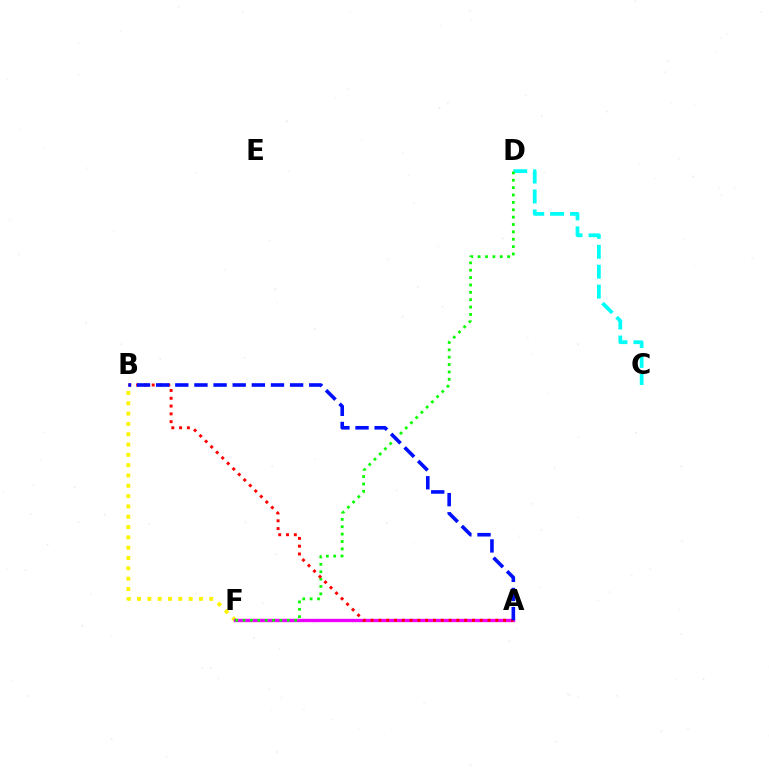{('B', 'F'): [{'color': '#fcf500', 'line_style': 'dotted', 'thickness': 2.8}], ('C', 'D'): [{'color': '#00fff6', 'line_style': 'dashed', 'thickness': 2.7}], ('A', 'F'): [{'color': '#ee00ff', 'line_style': 'solid', 'thickness': 2.41}], ('D', 'F'): [{'color': '#08ff00', 'line_style': 'dotted', 'thickness': 2.0}], ('A', 'B'): [{'color': '#ff0000', 'line_style': 'dotted', 'thickness': 2.12}, {'color': '#0010ff', 'line_style': 'dashed', 'thickness': 2.6}]}